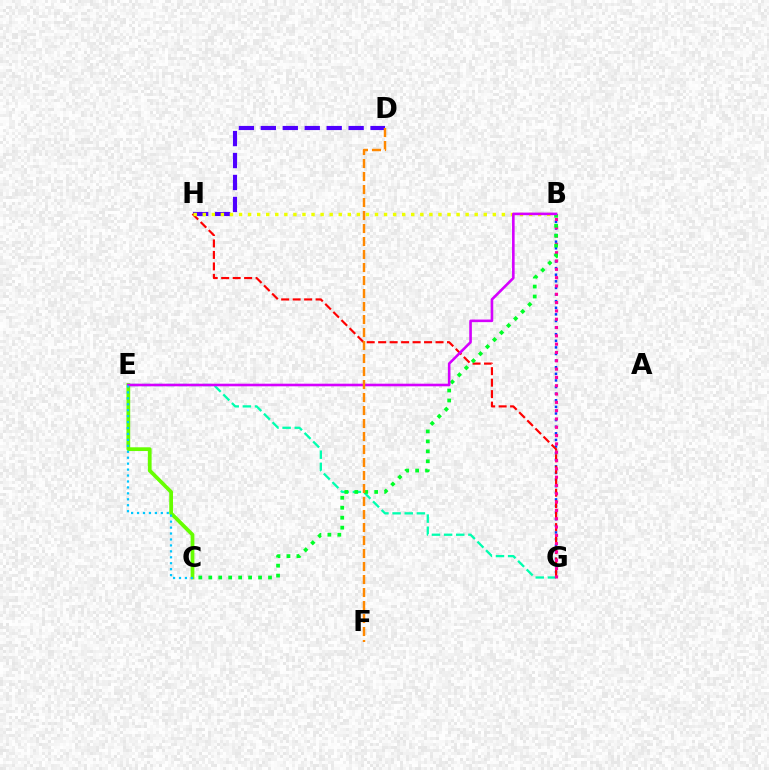{('D', 'H'): [{'color': '#4f00ff', 'line_style': 'dashed', 'thickness': 2.98}], ('E', 'G'): [{'color': '#00ffaf', 'line_style': 'dashed', 'thickness': 1.65}], ('B', 'G'): [{'color': '#003fff', 'line_style': 'dotted', 'thickness': 1.8}, {'color': '#ff00a0', 'line_style': 'dotted', 'thickness': 2.26}], ('G', 'H'): [{'color': '#ff0000', 'line_style': 'dashed', 'thickness': 1.56}], ('B', 'H'): [{'color': '#eeff00', 'line_style': 'dotted', 'thickness': 2.46}], ('C', 'E'): [{'color': '#66ff00', 'line_style': 'solid', 'thickness': 2.7}, {'color': '#00c7ff', 'line_style': 'dotted', 'thickness': 1.61}], ('B', 'C'): [{'color': '#00ff27', 'line_style': 'dotted', 'thickness': 2.71}], ('B', 'E'): [{'color': '#d600ff', 'line_style': 'solid', 'thickness': 1.88}], ('D', 'F'): [{'color': '#ff8800', 'line_style': 'dashed', 'thickness': 1.77}]}